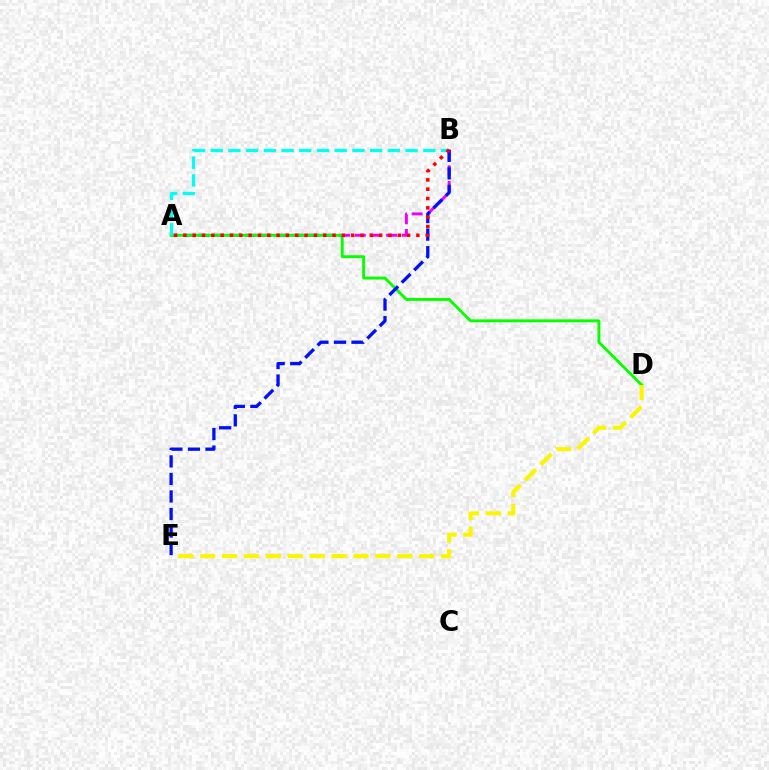{('A', 'B'): [{'color': '#ee00ff', 'line_style': 'dashed', 'thickness': 2.13}, {'color': '#00fff6', 'line_style': 'dashed', 'thickness': 2.41}, {'color': '#ff0000', 'line_style': 'dotted', 'thickness': 2.53}], ('A', 'D'): [{'color': '#08ff00', 'line_style': 'solid', 'thickness': 2.09}], ('D', 'E'): [{'color': '#fcf500', 'line_style': 'dashed', 'thickness': 2.97}], ('B', 'E'): [{'color': '#0010ff', 'line_style': 'dashed', 'thickness': 2.38}]}